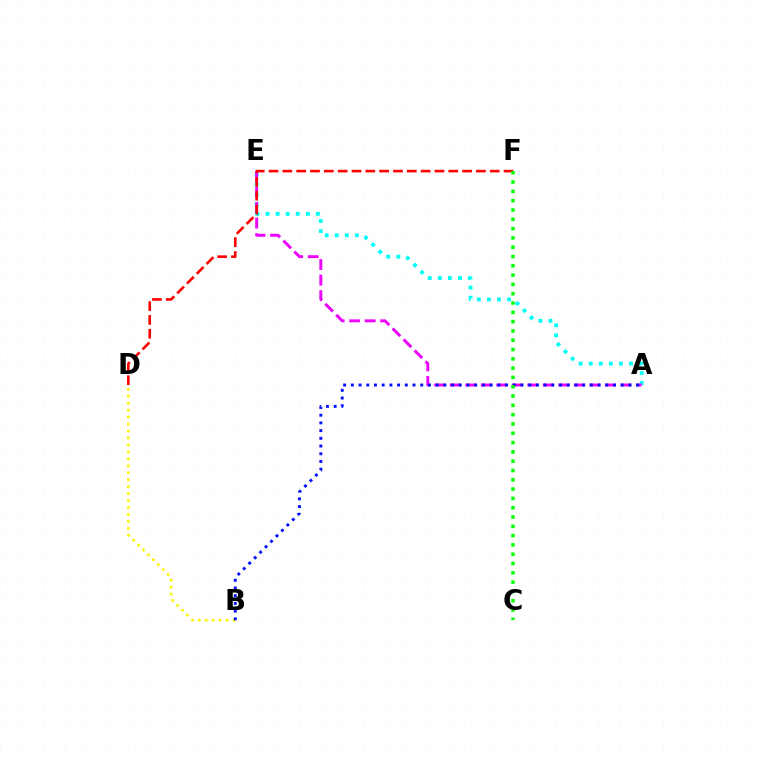{('A', 'E'): [{'color': '#00fff6', 'line_style': 'dotted', 'thickness': 2.73}, {'color': '#ee00ff', 'line_style': 'dashed', 'thickness': 2.11}], ('B', 'D'): [{'color': '#fcf500', 'line_style': 'dotted', 'thickness': 1.89}], ('D', 'F'): [{'color': '#ff0000', 'line_style': 'dashed', 'thickness': 1.88}], ('A', 'B'): [{'color': '#0010ff', 'line_style': 'dotted', 'thickness': 2.1}], ('C', 'F'): [{'color': '#08ff00', 'line_style': 'dotted', 'thickness': 2.53}]}